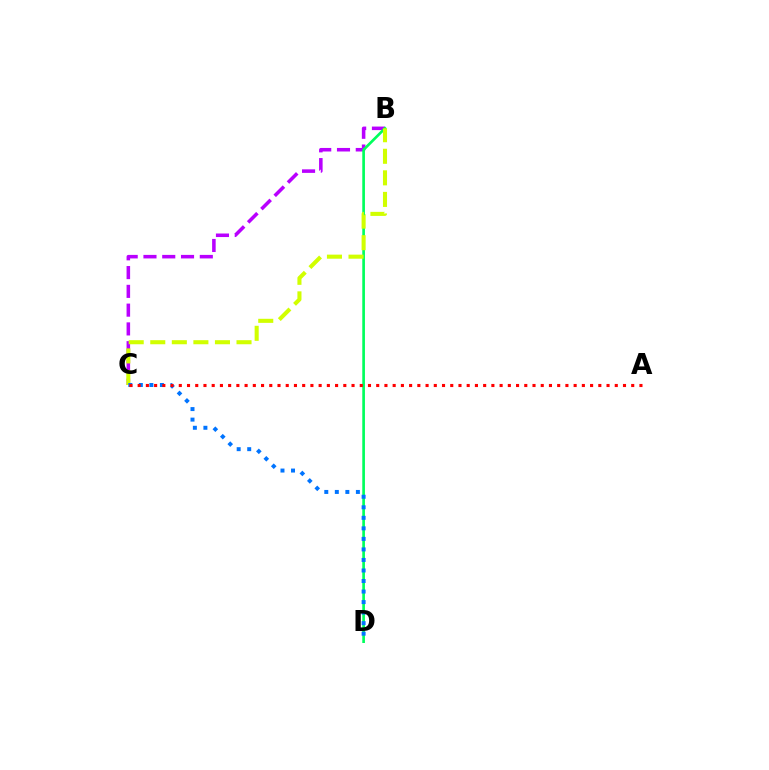{('B', 'C'): [{'color': '#b900ff', 'line_style': 'dashed', 'thickness': 2.55}, {'color': '#d1ff00', 'line_style': 'dashed', 'thickness': 2.93}], ('B', 'D'): [{'color': '#00ff5c', 'line_style': 'solid', 'thickness': 1.92}], ('C', 'D'): [{'color': '#0074ff', 'line_style': 'dotted', 'thickness': 2.86}], ('A', 'C'): [{'color': '#ff0000', 'line_style': 'dotted', 'thickness': 2.23}]}